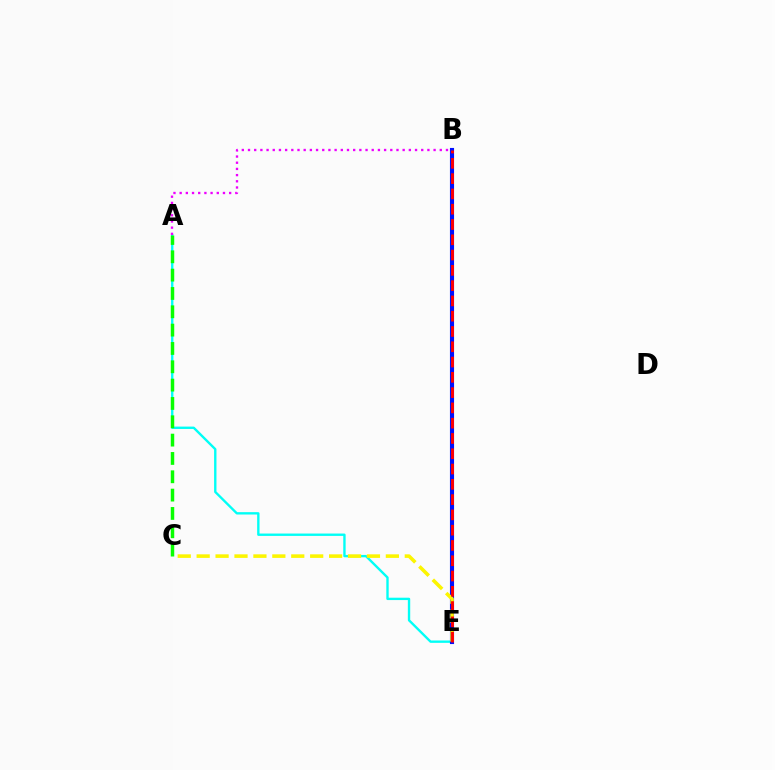{('A', 'E'): [{'color': '#00fff6', 'line_style': 'solid', 'thickness': 1.7}], ('B', 'E'): [{'color': '#0010ff', 'line_style': 'solid', 'thickness': 2.96}, {'color': '#ff0000', 'line_style': 'dashed', 'thickness': 2.08}], ('C', 'E'): [{'color': '#fcf500', 'line_style': 'dashed', 'thickness': 2.57}], ('A', 'B'): [{'color': '#ee00ff', 'line_style': 'dotted', 'thickness': 1.68}], ('A', 'C'): [{'color': '#08ff00', 'line_style': 'dashed', 'thickness': 2.49}]}